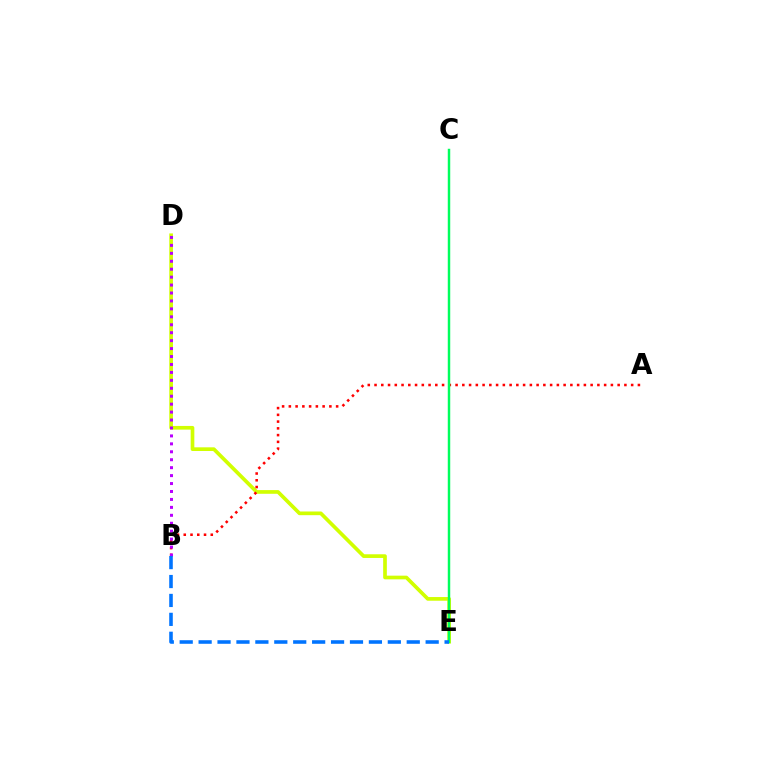{('D', 'E'): [{'color': '#d1ff00', 'line_style': 'solid', 'thickness': 2.65}], ('A', 'B'): [{'color': '#ff0000', 'line_style': 'dotted', 'thickness': 1.83}], ('B', 'D'): [{'color': '#b900ff', 'line_style': 'dotted', 'thickness': 2.16}], ('C', 'E'): [{'color': '#00ff5c', 'line_style': 'solid', 'thickness': 1.77}], ('B', 'E'): [{'color': '#0074ff', 'line_style': 'dashed', 'thickness': 2.57}]}